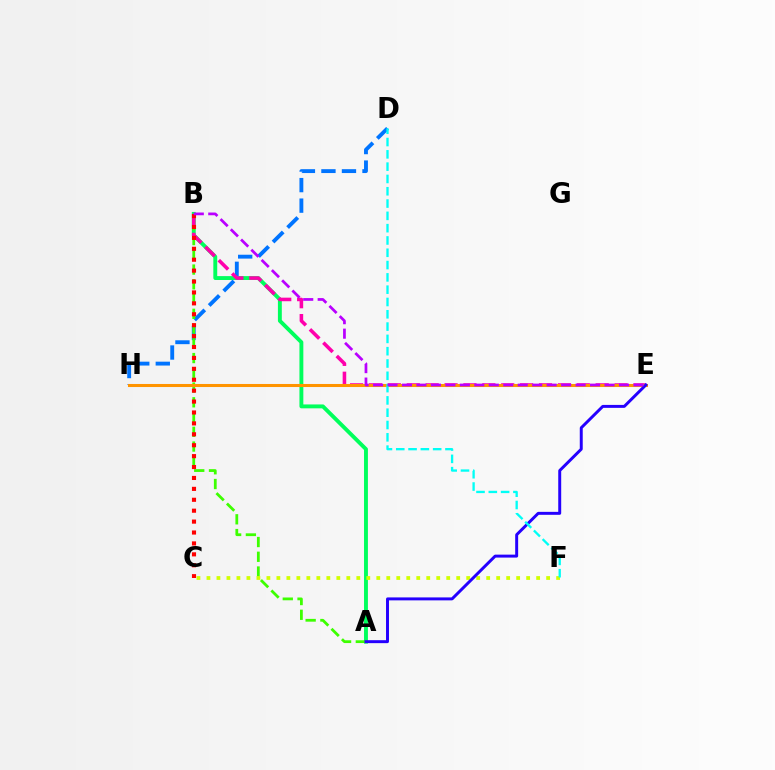{('D', 'H'): [{'color': '#0074ff', 'line_style': 'dashed', 'thickness': 2.79}], ('A', 'B'): [{'color': '#00ff5c', 'line_style': 'solid', 'thickness': 2.8}, {'color': '#3dff00', 'line_style': 'dashed', 'thickness': 2.0}], ('B', 'E'): [{'color': '#ff00ac', 'line_style': 'dashed', 'thickness': 2.57}, {'color': '#b900ff', 'line_style': 'dashed', 'thickness': 1.97}], ('E', 'H'): [{'color': '#ff9400', 'line_style': 'solid', 'thickness': 2.19}], ('C', 'F'): [{'color': '#d1ff00', 'line_style': 'dotted', 'thickness': 2.71}], ('A', 'E'): [{'color': '#2500ff', 'line_style': 'solid', 'thickness': 2.13}], ('D', 'F'): [{'color': '#00fff6', 'line_style': 'dashed', 'thickness': 1.67}], ('B', 'C'): [{'color': '#ff0000', 'line_style': 'dotted', 'thickness': 2.96}]}